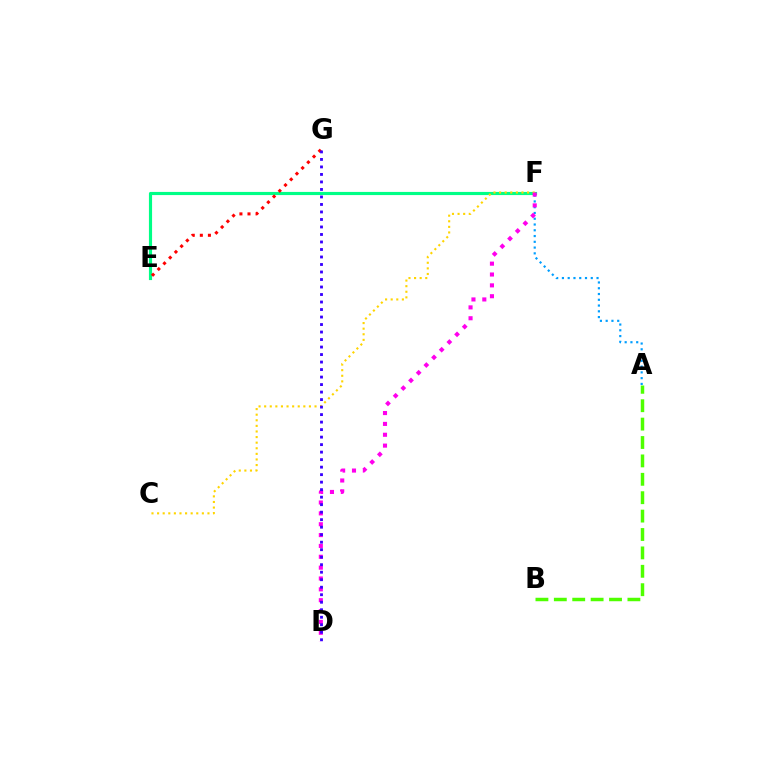{('A', 'B'): [{'color': '#4fff00', 'line_style': 'dashed', 'thickness': 2.5}], ('A', 'F'): [{'color': '#009eff', 'line_style': 'dotted', 'thickness': 1.57}], ('E', 'F'): [{'color': '#00ff86', 'line_style': 'solid', 'thickness': 2.27}], ('E', 'G'): [{'color': '#ff0000', 'line_style': 'dotted', 'thickness': 2.19}], ('C', 'F'): [{'color': '#ffd500', 'line_style': 'dotted', 'thickness': 1.52}], ('D', 'F'): [{'color': '#ff00ed', 'line_style': 'dotted', 'thickness': 2.95}], ('D', 'G'): [{'color': '#3700ff', 'line_style': 'dotted', 'thickness': 2.04}]}